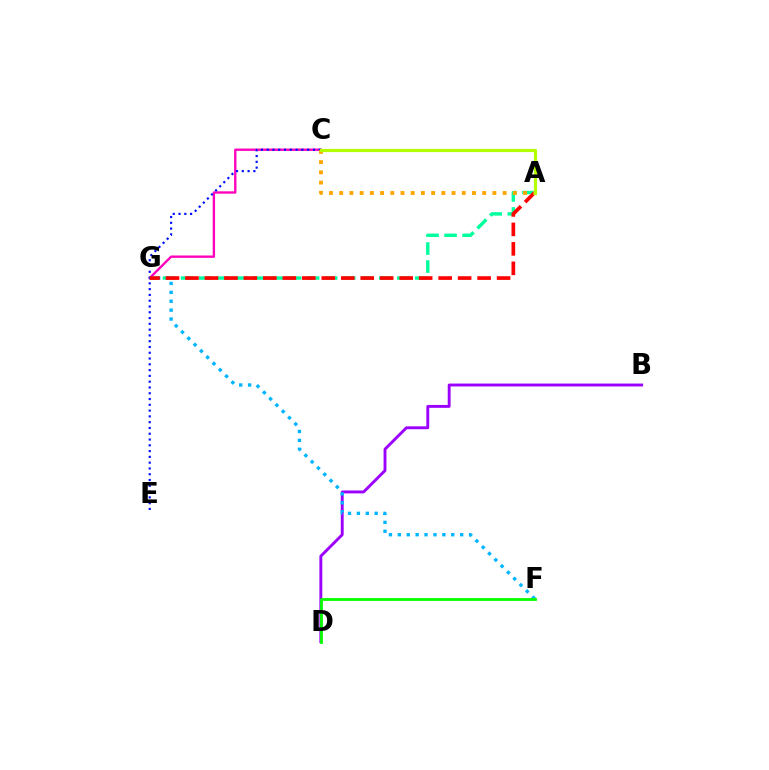{('C', 'G'): [{'color': '#ff00bd', 'line_style': 'solid', 'thickness': 1.7}], ('A', 'G'): [{'color': '#00ff9d', 'line_style': 'dashed', 'thickness': 2.45}, {'color': '#ff0000', 'line_style': 'dashed', 'thickness': 2.65}], ('B', 'D'): [{'color': '#9b00ff', 'line_style': 'solid', 'thickness': 2.08}], ('C', 'E'): [{'color': '#0010ff', 'line_style': 'dotted', 'thickness': 1.57}], ('F', 'G'): [{'color': '#00b5ff', 'line_style': 'dotted', 'thickness': 2.42}], ('A', 'C'): [{'color': '#ffa500', 'line_style': 'dotted', 'thickness': 2.77}, {'color': '#b3ff00', 'line_style': 'solid', 'thickness': 2.29}], ('D', 'F'): [{'color': '#08ff00', 'line_style': 'solid', 'thickness': 2.03}]}